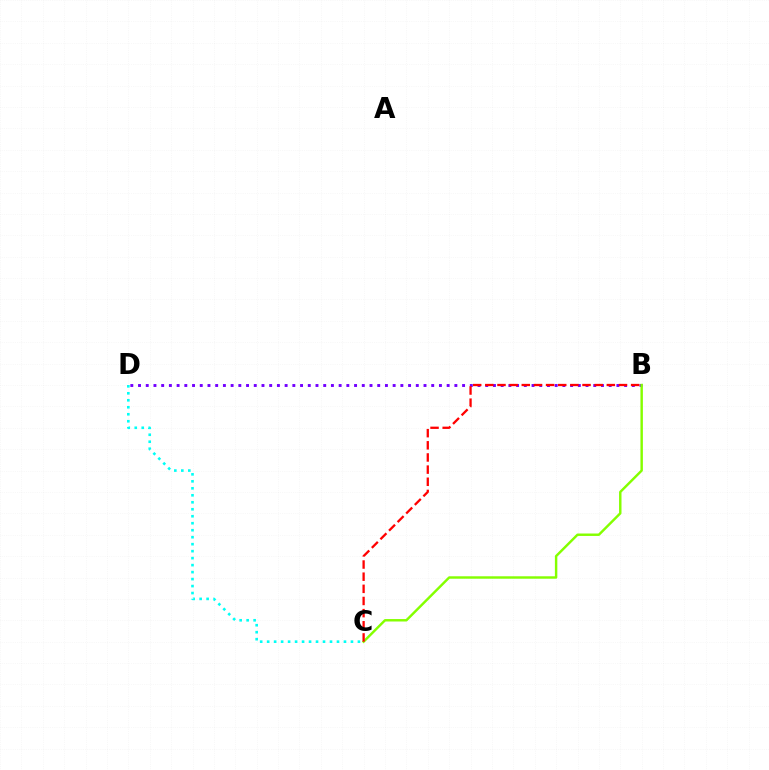{('C', 'D'): [{'color': '#00fff6', 'line_style': 'dotted', 'thickness': 1.9}], ('B', 'D'): [{'color': '#7200ff', 'line_style': 'dotted', 'thickness': 2.1}], ('B', 'C'): [{'color': '#84ff00', 'line_style': 'solid', 'thickness': 1.75}, {'color': '#ff0000', 'line_style': 'dashed', 'thickness': 1.65}]}